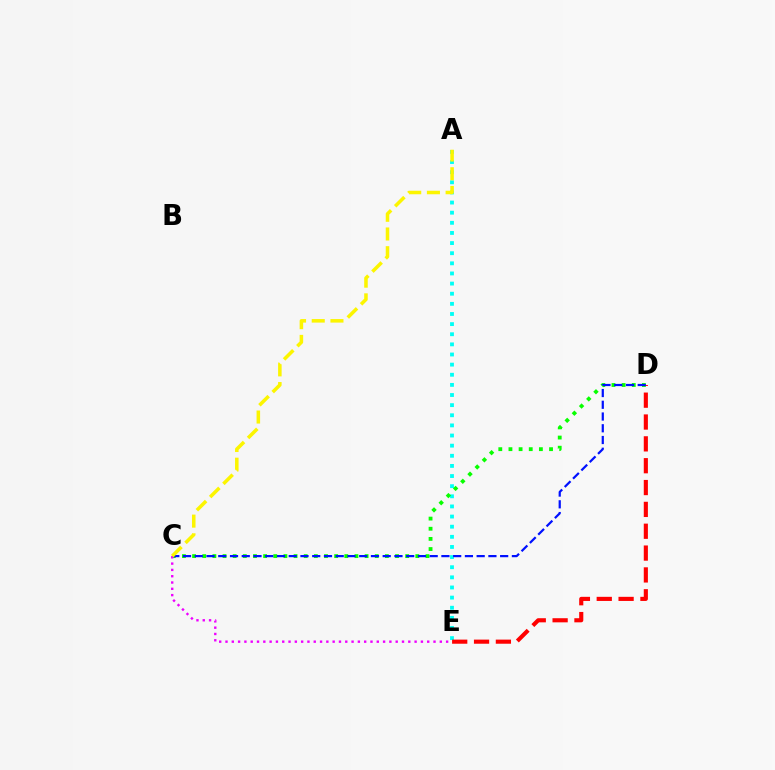{('A', 'E'): [{'color': '#00fff6', 'line_style': 'dotted', 'thickness': 2.75}], ('C', 'D'): [{'color': '#08ff00', 'line_style': 'dotted', 'thickness': 2.76}, {'color': '#0010ff', 'line_style': 'dashed', 'thickness': 1.6}], ('D', 'E'): [{'color': '#ff0000', 'line_style': 'dashed', 'thickness': 2.97}], ('C', 'E'): [{'color': '#ee00ff', 'line_style': 'dotted', 'thickness': 1.71}], ('A', 'C'): [{'color': '#fcf500', 'line_style': 'dashed', 'thickness': 2.54}]}